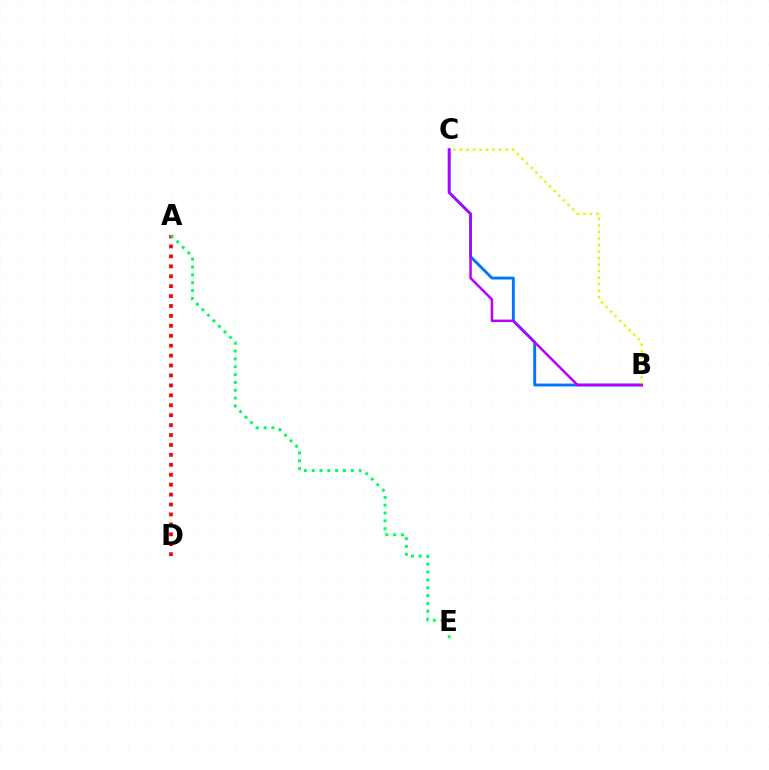{('A', 'D'): [{'color': '#ff0000', 'line_style': 'dotted', 'thickness': 2.7}], ('B', 'C'): [{'color': '#0074ff', 'line_style': 'solid', 'thickness': 2.07}, {'color': '#d1ff00', 'line_style': 'dotted', 'thickness': 1.77}, {'color': '#b900ff', 'line_style': 'solid', 'thickness': 1.8}], ('A', 'E'): [{'color': '#00ff5c', 'line_style': 'dotted', 'thickness': 2.13}]}